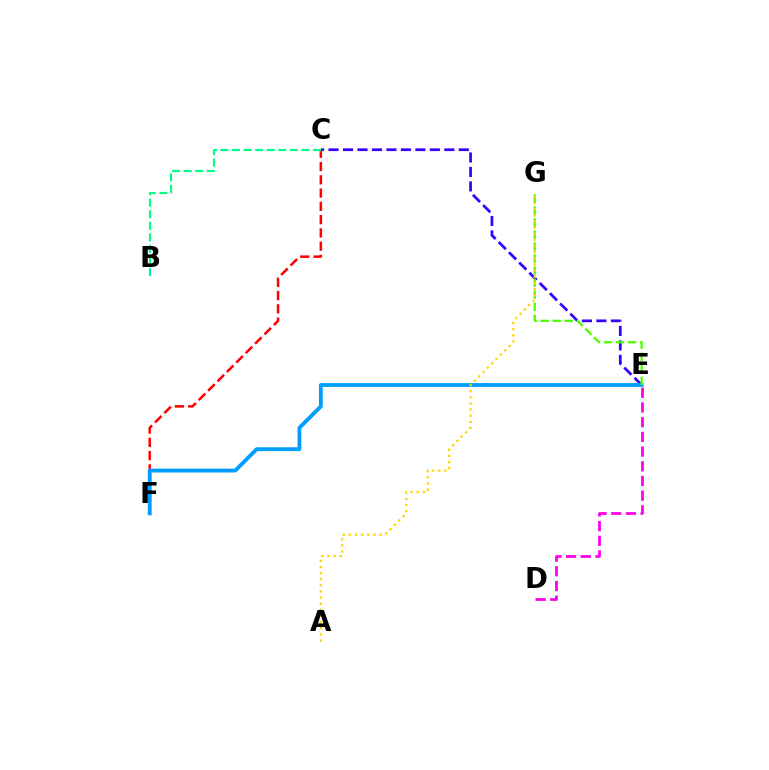{('D', 'E'): [{'color': '#ff00ed', 'line_style': 'dashed', 'thickness': 2.0}], ('C', 'E'): [{'color': '#3700ff', 'line_style': 'dashed', 'thickness': 1.97}], ('C', 'F'): [{'color': '#ff0000', 'line_style': 'dashed', 'thickness': 1.8}], ('B', 'C'): [{'color': '#00ff86', 'line_style': 'dashed', 'thickness': 1.57}], ('E', 'F'): [{'color': '#009eff', 'line_style': 'solid', 'thickness': 2.77}], ('E', 'G'): [{'color': '#4fff00', 'line_style': 'dashed', 'thickness': 1.63}], ('A', 'G'): [{'color': '#ffd500', 'line_style': 'dotted', 'thickness': 1.67}]}